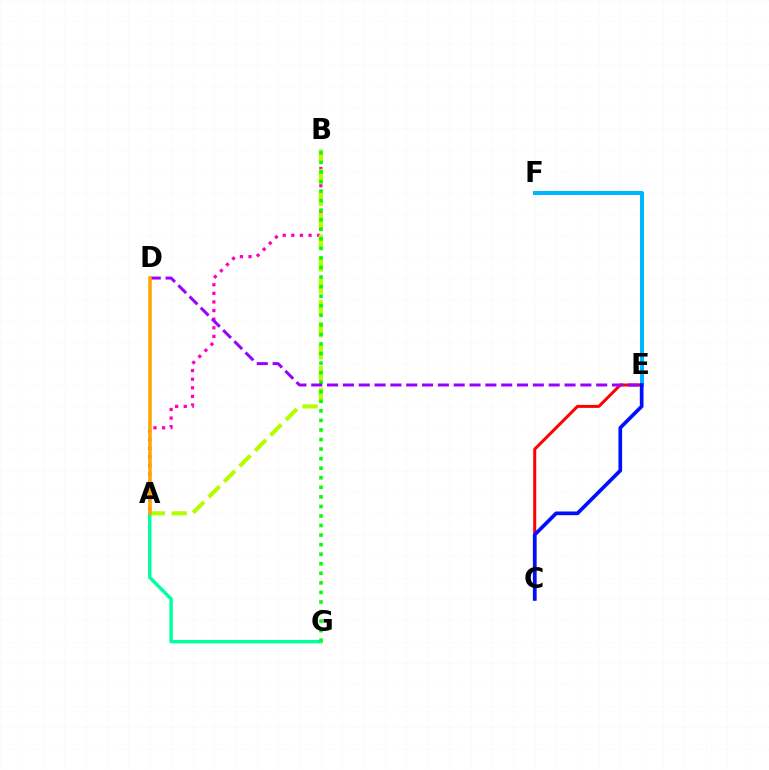{('A', 'B'): [{'color': '#ff00bd', 'line_style': 'dotted', 'thickness': 2.34}, {'color': '#b3ff00', 'line_style': 'dashed', 'thickness': 2.97}], ('A', 'G'): [{'color': '#00ff9d', 'line_style': 'solid', 'thickness': 2.45}], ('C', 'E'): [{'color': '#ff0000', 'line_style': 'solid', 'thickness': 2.16}, {'color': '#0010ff', 'line_style': 'solid', 'thickness': 2.66}], ('E', 'F'): [{'color': '#00b5ff', 'line_style': 'solid', 'thickness': 2.87}], ('B', 'G'): [{'color': '#08ff00', 'line_style': 'dotted', 'thickness': 2.6}], ('D', 'E'): [{'color': '#9b00ff', 'line_style': 'dashed', 'thickness': 2.15}], ('A', 'D'): [{'color': '#ffa500', 'line_style': 'solid', 'thickness': 2.53}]}